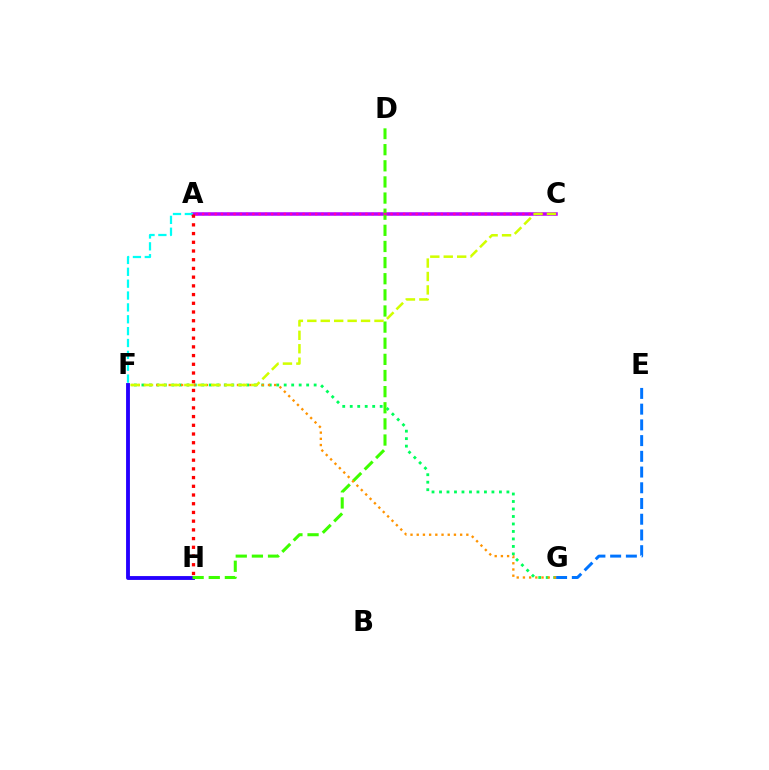{('F', 'G'): [{'color': '#00ff5c', 'line_style': 'dotted', 'thickness': 2.03}, {'color': '#ff9400', 'line_style': 'dotted', 'thickness': 1.69}], ('F', 'H'): [{'color': '#2500ff', 'line_style': 'solid', 'thickness': 2.77}], ('E', 'G'): [{'color': '#0074ff', 'line_style': 'dashed', 'thickness': 2.14}], ('A', 'C'): [{'color': '#b900ff', 'line_style': 'solid', 'thickness': 2.53}, {'color': '#ff00ac', 'line_style': 'dotted', 'thickness': 1.71}], ('D', 'H'): [{'color': '#3dff00', 'line_style': 'dashed', 'thickness': 2.19}], ('A', 'F'): [{'color': '#00fff6', 'line_style': 'dashed', 'thickness': 1.61}], ('A', 'H'): [{'color': '#ff0000', 'line_style': 'dotted', 'thickness': 2.37}], ('C', 'F'): [{'color': '#d1ff00', 'line_style': 'dashed', 'thickness': 1.82}]}